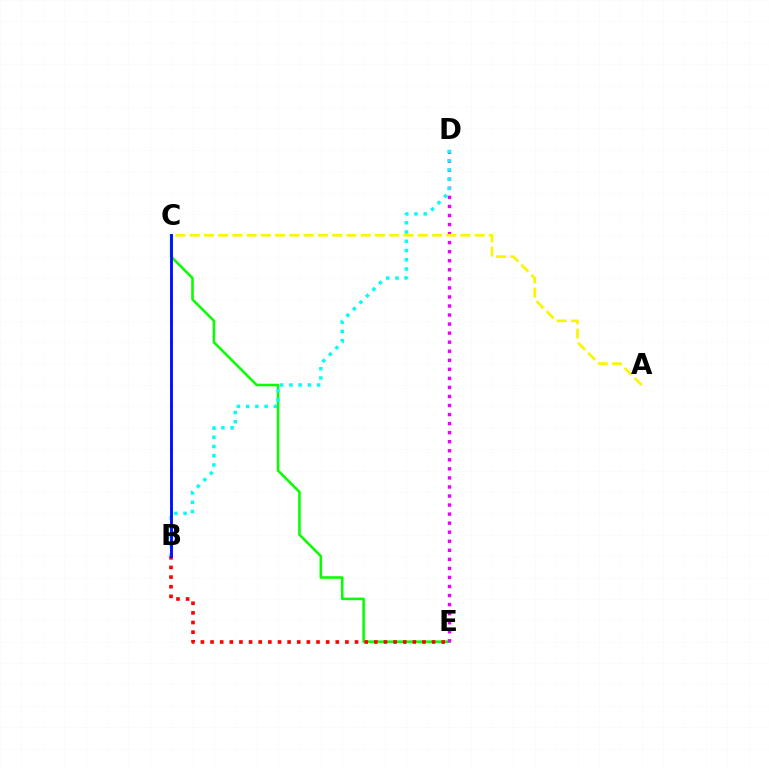{('C', 'E'): [{'color': '#08ff00', 'line_style': 'solid', 'thickness': 1.84}], ('D', 'E'): [{'color': '#ee00ff', 'line_style': 'dotted', 'thickness': 2.46}], ('B', 'D'): [{'color': '#00fff6', 'line_style': 'dotted', 'thickness': 2.51}], ('B', 'E'): [{'color': '#ff0000', 'line_style': 'dotted', 'thickness': 2.62}], ('A', 'C'): [{'color': '#fcf500', 'line_style': 'dashed', 'thickness': 1.94}], ('B', 'C'): [{'color': '#0010ff', 'line_style': 'solid', 'thickness': 2.07}]}